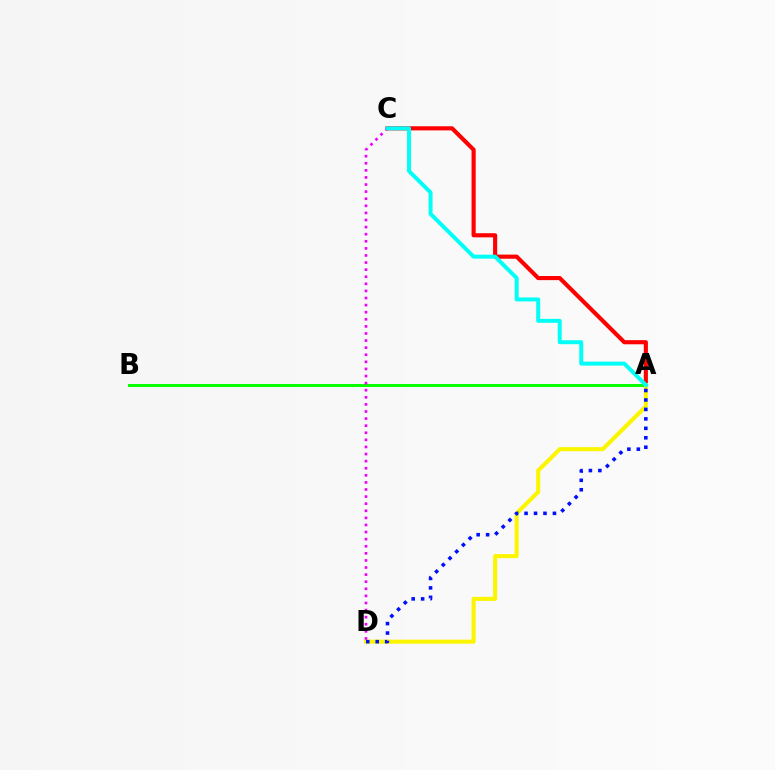{('A', 'B'): [{'color': '#08ff00', 'line_style': 'solid', 'thickness': 2.16}], ('A', 'C'): [{'color': '#ff0000', 'line_style': 'solid', 'thickness': 2.97}, {'color': '#00fff6', 'line_style': 'solid', 'thickness': 2.85}], ('A', 'D'): [{'color': '#fcf500', 'line_style': 'solid', 'thickness': 2.92}, {'color': '#0010ff', 'line_style': 'dotted', 'thickness': 2.57}], ('C', 'D'): [{'color': '#ee00ff', 'line_style': 'dotted', 'thickness': 1.93}]}